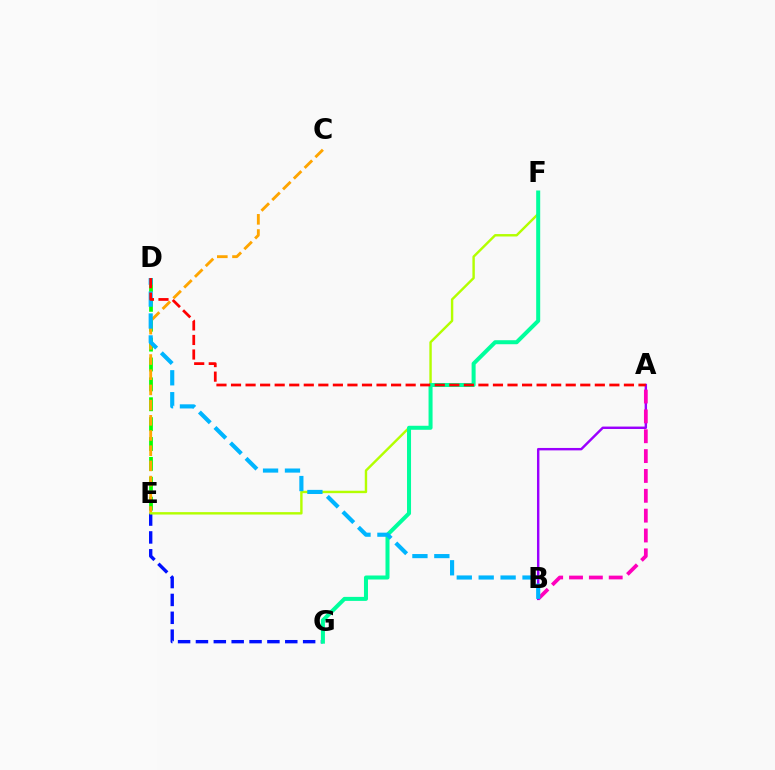{('E', 'G'): [{'color': '#0010ff', 'line_style': 'dashed', 'thickness': 2.43}], ('A', 'B'): [{'color': '#9b00ff', 'line_style': 'solid', 'thickness': 1.75}, {'color': '#ff00bd', 'line_style': 'dashed', 'thickness': 2.7}], ('D', 'E'): [{'color': '#08ff00', 'line_style': 'dashed', 'thickness': 2.7}], ('C', 'E'): [{'color': '#ffa500', 'line_style': 'dashed', 'thickness': 2.06}], ('E', 'F'): [{'color': '#b3ff00', 'line_style': 'solid', 'thickness': 1.74}], ('F', 'G'): [{'color': '#00ff9d', 'line_style': 'solid', 'thickness': 2.89}], ('B', 'D'): [{'color': '#00b5ff', 'line_style': 'dashed', 'thickness': 2.98}], ('A', 'D'): [{'color': '#ff0000', 'line_style': 'dashed', 'thickness': 1.98}]}